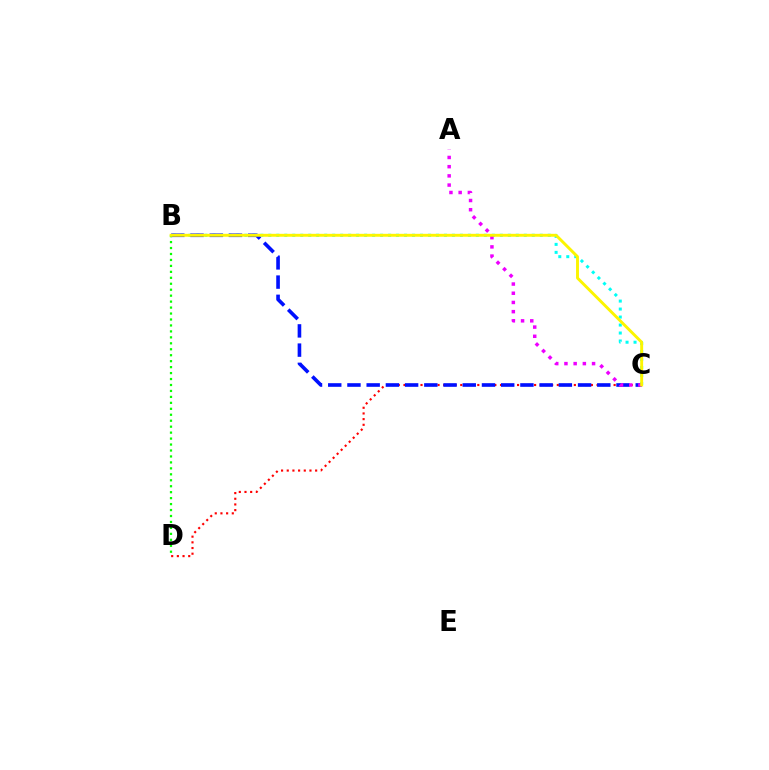{('B', 'C'): [{'color': '#00fff6', 'line_style': 'dotted', 'thickness': 2.17}, {'color': '#0010ff', 'line_style': 'dashed', 'thickness': 2.61}, {'color': '#fcf500', 'line_style': 'solid', 'thickness': 2.1}], ('C', 'D'): [{'color': '#ff0000', 'line_style': 'dotted', 'thickness': 1.54}], ('B', 'D'): [{'color': '#08ff00', 'line_style': 'dotted', 'thickness': 1.62}], ('A', 'C'): [{'color': '#ee00ff', 'line_style': 'dotted', 'thickness': 2.5}]}